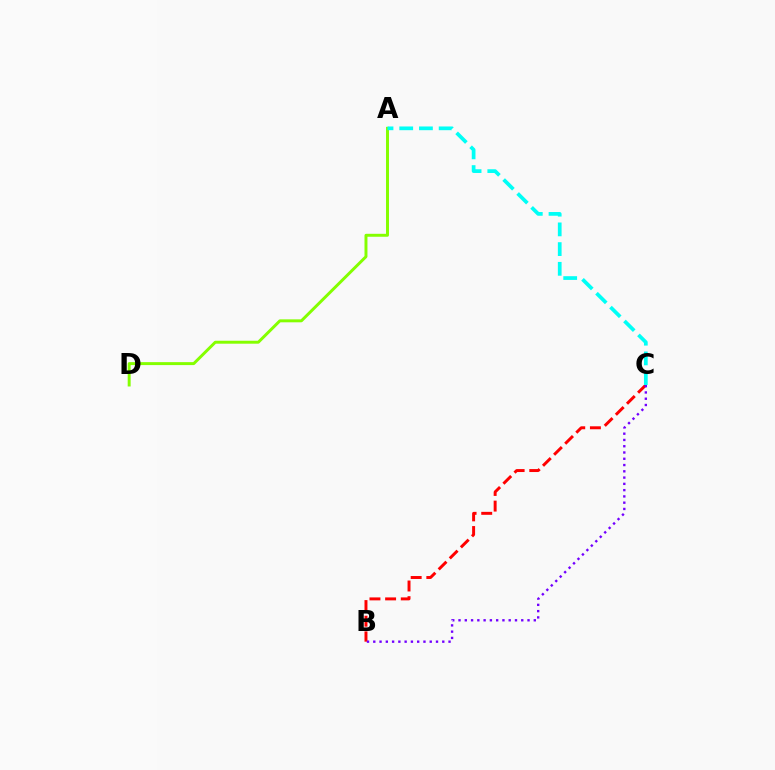{('A', 'D'): [{'color': '#84ff00', 'line_style': 'solid', 'thickness': 2.13}], ('B', 'C'): [{'color': '#ff0000', 'line_style': 'dashed', 'thickness': 2.13}, {'color': '#7200ff', 'line_style': 'dotted', 'thickness': 1.7}], ('A', 'C'): [{'color': '#00fff6', 'line_style': 'dashed', 'thickness': 2.68}]}